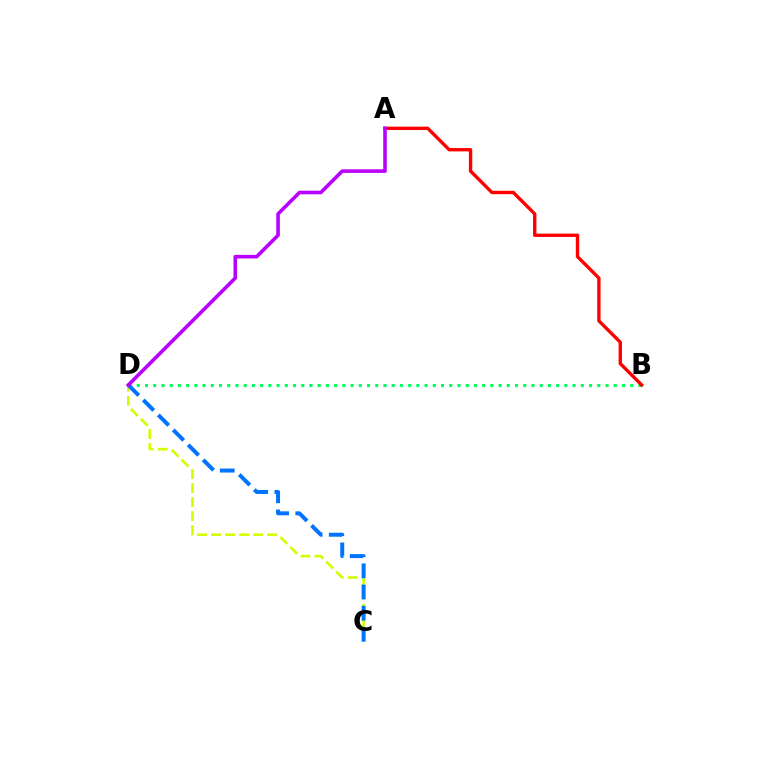{('C', 'D'): [{'color': '#d1ff00', 'line_style': 'dashed', 'thickness': 1.91}, {'color': '#0074ff', 'line_style': 'dashed', 'thickness': 2.87}], ('B', 'D'): [{'color': '#00ff5c', 'line_style': 'dotted', 'thickness': 2.23}], ('A', 'B'): [{'color': '#ff0000', 'line_style': 'solid', 'thickness': 2.42}], ('A', 'D'): [{'color': '#b900ff', 'line_style': 'solid', 'thickness': 2.59}]}